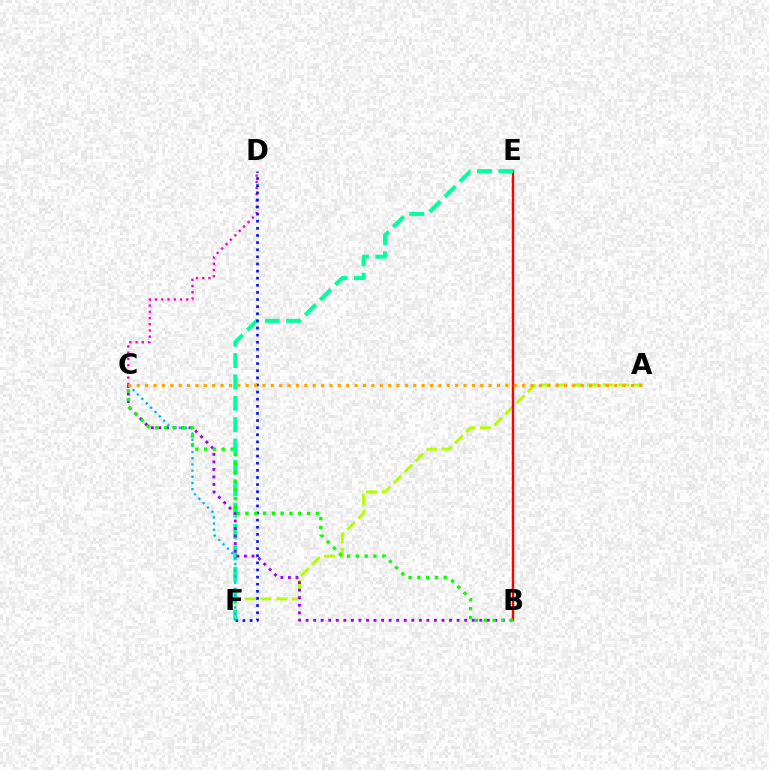{('A', 'F'): [{'color': '#b3ff00', 'line_style': 'dashed', 'thickness': 2.12}], ('B', 'E'): [{'color': '#ff0000', 'line_style': 'solid', 'thickness': 1.74}], ('C', 'D'): [{'color': '#ff00bd', 'line_style': 'dotted', 'thickness': 1.69}], ('E', 'F'): [{'color': '#00ff9d', 'line_style': 'dashed', 'thickness': 2.9}], ('B', 'C'): [{'color': '#9b00ff', 'line_style': 'dotted', 'thickness': 2.05}, {'color': '#08ff00', 'line_style': 'dotted', 'thickness': 2.39}], ('D', 'F'): [{'color': '#0010ff', 'line_style': 'dotted', 'thickness': 1.93}], ('C', 'F'): [{'color': '#00b5ff', 'line_style': 'dotted', 'thickness': 1.68}], ('A', 'C'): [{'color': '#ffa500', 'line_style': 'dotted', 'thickness': 2.28}]}